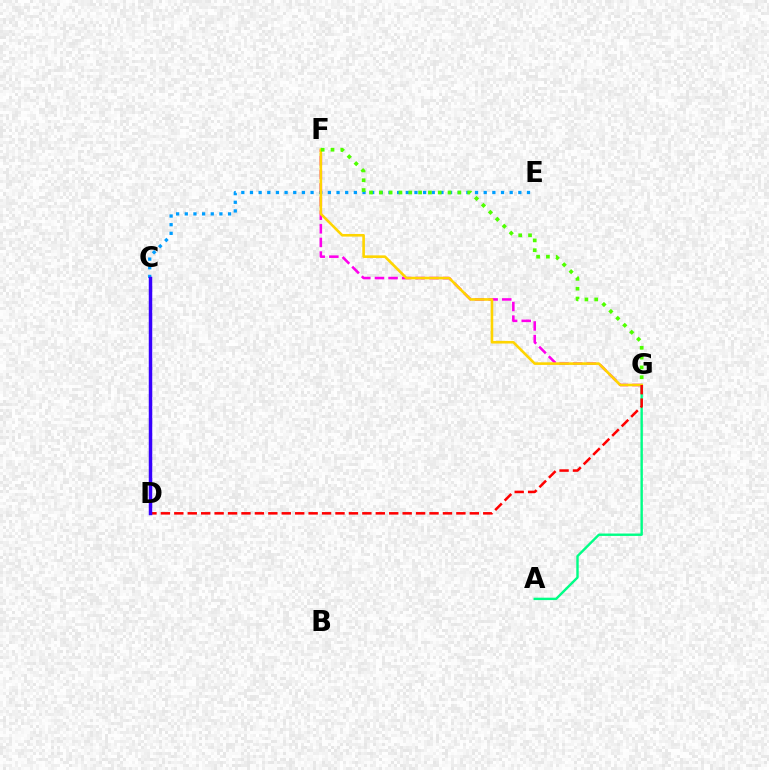{('A', 'G'): [{'color': '#00ff86', 'line_style': 'solid', 'thickness': 1.73}], ('C', 'E'): [{'color': '#009eff', 'line_style': 'dotted', 'thickness': 2.35}], ('F', 'G'): [{'color': '#ff00ed', 'line_style': 'dashed', 'thickness': 1.85}, {'color': '#ffd500', 'line_style': 'solid', 'thickness': 1.88}, {'color': '#4fff00', 'line_style': 'dotted', 'thickness': 2.67}], ('D', 'G'): [{'color': '#ff0000', 'line_style': 'dashed', 'thickness': 1.82}], ('C', 'D'): [{'color': '#3700ff', 'line_style': 'solid', 'thickness': 2.5}]}